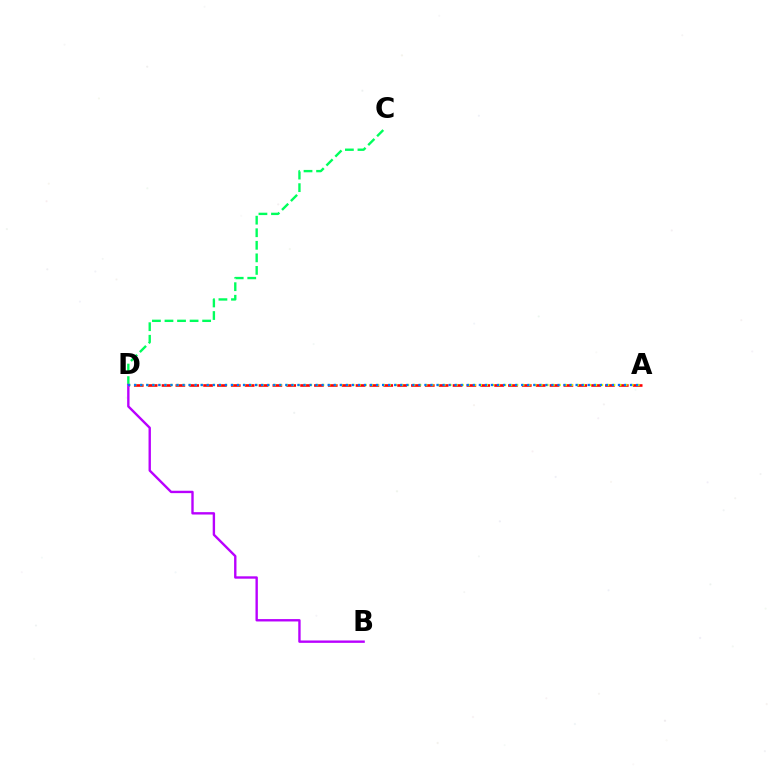{('C', 'D'): [{'color': '#00ff5c', 'line_style': 'dashed', 'thickness': 1.71}], ('A', 'D'): [{'color': '#ff0000', 'line_style': 'dashed', 'thickness': 1.88}, {'color': '#d1ff00', 'line_style': 'dotted', 'thickness': 1.65}, {'color': '#0074ff', 'line_style': 'dotted', 'thickness': 1.64}], ('B', 'D'): [{'color': '#b900ff', 'line_style': 'solid', 'thickness': 1.71}]}